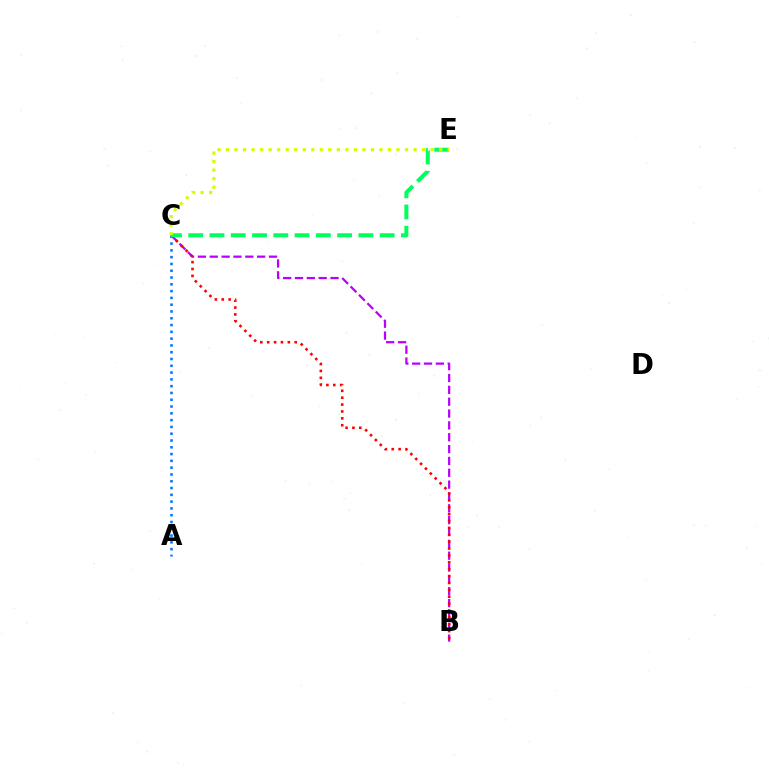{('B', 'C'): [{'color': '#b900ff', 'line_style': 'dashed', 'thickness': 1.61}, {'color': '#ff0000', 'line_style': 'dotted', 'thickness': 1.87}], ('A', 'C'): [{'color': '#0074ff', 'line_style': 'dotted', 'thickness': 1.84}], ('C', 'E'): [{'color': '#00ff5c', 'line_style': 'dashed', 'thickness': 2.89}, {'color': '#d1ff00', 'line_style': 'dotted', 'thickness': 2.32}]}